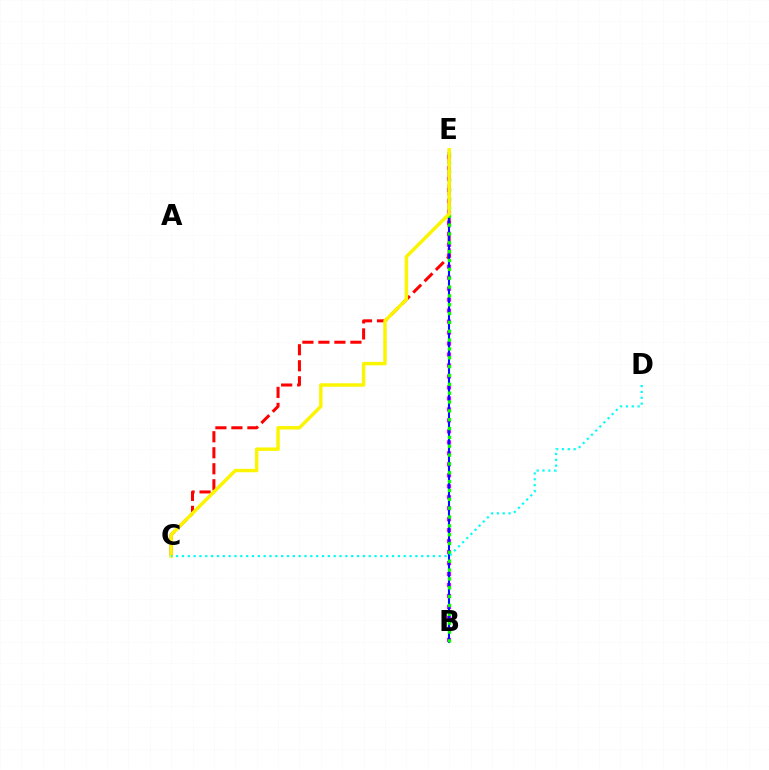{('B', 'E'): [{'color': '#ee00ff', 'line_style': 'dotted', 'thickness': 2.98}, {'color': '#0010ff', 'line_style': 'solid', 'thickness': 1.51}, {'color': '#08ff00', 'line_style': 'dotted', 'thickness': 2.4}], ('C', 'E'): [{'color': '#ff0000', 'line_style': 'dashed', 'thickness': 2.17}, {'color': '#fcf500', 'line_style': 'solid', 'thickness': 2.48}], ('C', 'D'): [{'color': '#00fff6', 'line_style': 'dotted', 'thickness': 1.59}]}